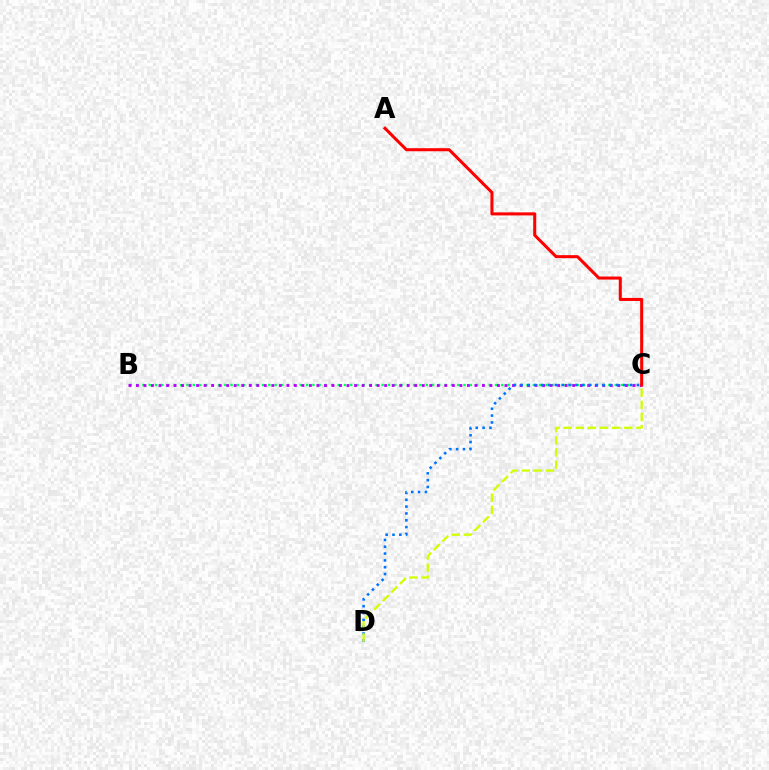{('B', 'C'): [{'color': '#00ff5c', 'line_style': 'dotted', 'thickness': 1.71}, {'color': '#b900ff', 'line_style': 'dotted', 'thickness': 2.04}], ('C', 'D'): [{'color': '#0074ff', 'line_style': 'dotted', 'thickness': 1.86}, {'color': '#d1ff00', 'line_style': 'dashed', 'thickness': 1.64}], ('A', 'C'): [{'color': '#ff0000', 'line_style': 'solid', 'thickness': 2.19}]}